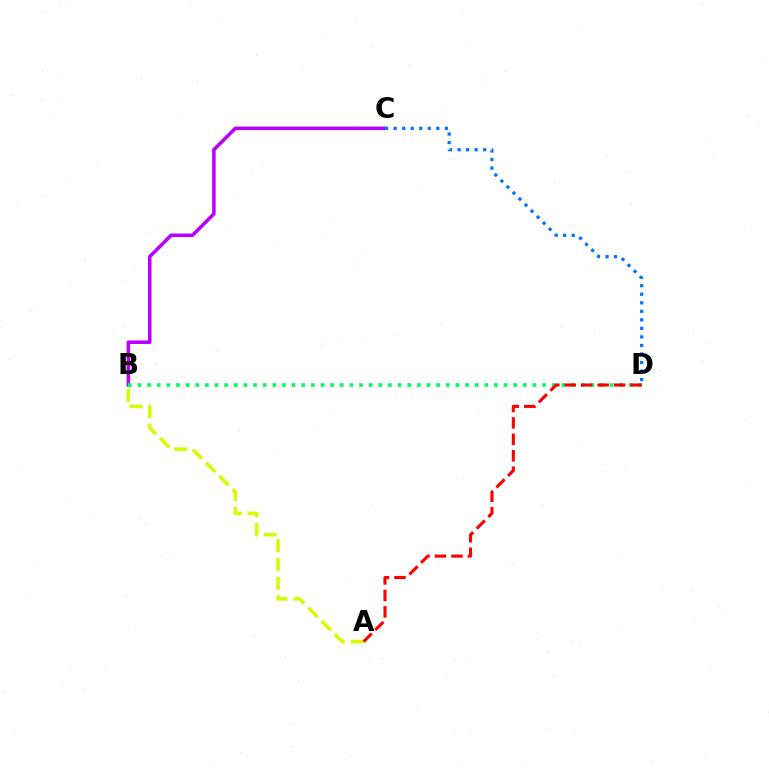{('A', 'B'): [{'color': '#d1ff00', 'line_style': 'dashed', 'thickness': 2.55}], ('B', 'C'): [{'color': '#b900ff', 'line_style': 'solid', 'thickness': 2.54}], ('B', 'D'): [{'color': '#00ff5c', 'line_style': 'dotted', 'thickness': 2.62}], ('A', 'D'): [{'color': '#ff0000', 'line_style': 'dashed', 'thickness': 2.24}], ('C', 'D'): [{'color': '#0074ff', 'line_style': 'dotted', 'thickness': 2.32}]}